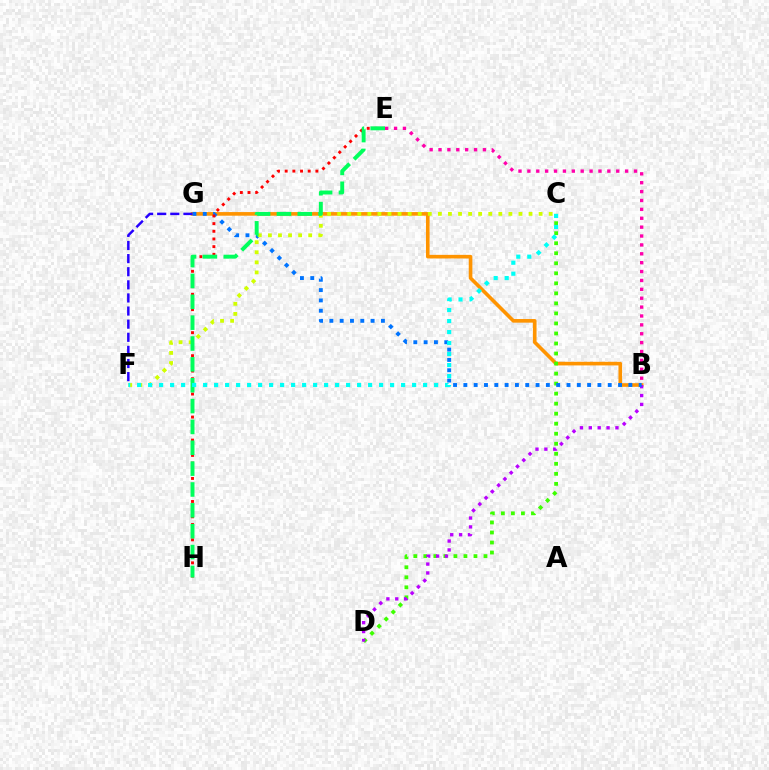{('B', 'G'): [{'color': '#ff9400', 'line_style': 'solid', 'thickness': 2.61}, {'color': '#0074ff', 'line_style': 'dotted', 'thickness': 2.8}], ('B', 'E'): [{'color': '#ff00ac', 'line_style': 'dotted', 'thickness': 2.41}], ('C', 'D'): [{'color': '#3dff00', 'line_style': 'dotted', 'thickness': 2.72}], ('B', 'D'): [{'color': '#b900ff', 'line_style': 'dotted', 'thickness': 2.41}], ('E', 'H'): [{'color': '#ff0000', 'line_style': 'dotted', 'thickness': 2.08}, {'color': '#00ff5c', 'line_style': 'dashed', 'thickness': 2.83}], ('C', 'F'): [{'color': '#d1ff00', 'line_style': 'dotted', 'thickness': 2.74}, {'color': '#00fff6', 'line_style': 'dotted', 'thickness': 2.99}], ('F', 'G'): [{'color': '#2500ff', 'line_style': 'dashed', 'thickness': 1.78}]}